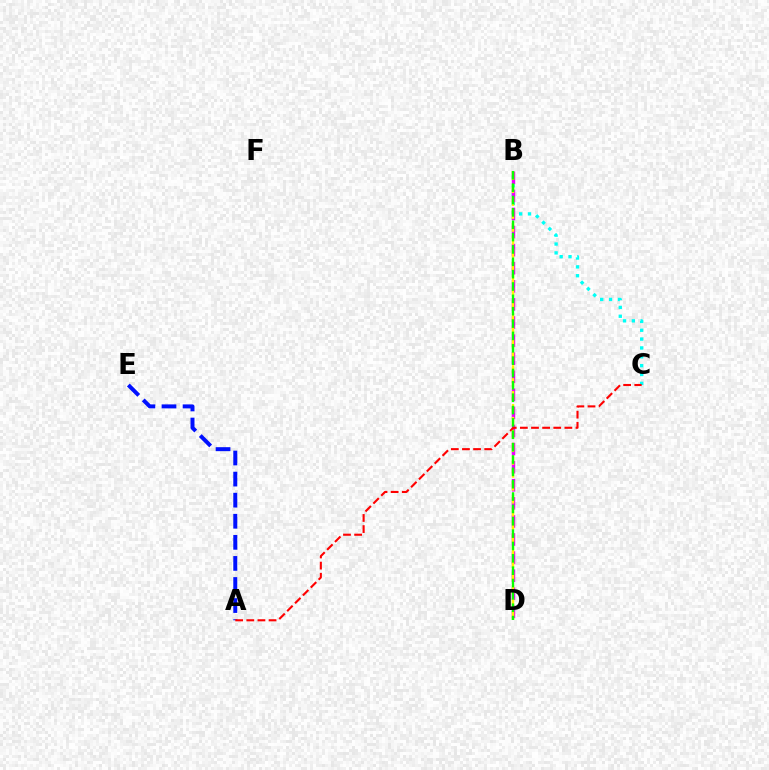{('B', 'C'): [{'color': '#00fff6', 'line_style': 'dotted', 'thickness': 2.4}], ('B', 'D'): [{'color': '#ee00ff', 'line_style': 'dashed', 'thickness': 2.46}, {'color': '#fcf500', 'line_style': 'dashed', 'thickness': 1.76}, {'color': '#08ff00', 'line_style': 'dashed', 'thickness': 1.68}], ('A', 'E'): [{'color': '#0010ff', 'line_style': 'dashed', 'thickness': 2.86}], ('A', 'C'): [{'color': '#ff0000', 'line_style': 'dashed', 'thickness': 1.51}]}